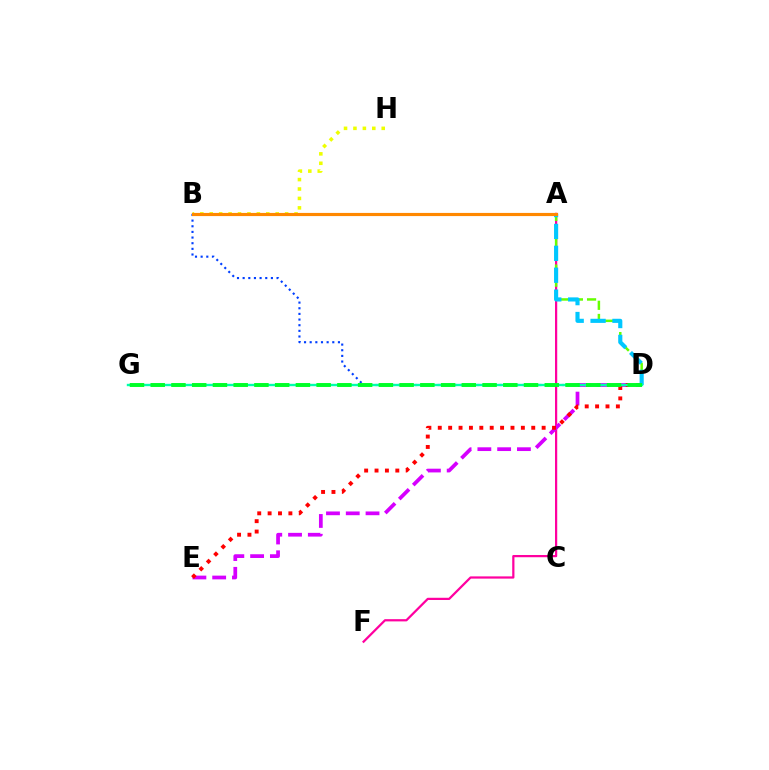{('A', 'B'): [{'color': '#4f00ff', 'line_style': 'dotted', 'thickness': 1.81}, {'color': '#ff8800', 'line_style': 'solid', 'thickness': 2.27}], ('A', 'F'): [{'color': '#ff00a0', 'line_style': 'solid', 'thickness': 1.61}], ('D', 'E'): [{'color': '#d600ff', 'line_style': 'dashed', 'thickness': 2.69}, {'color': '#ff0000', 'line_style': 'dotted', 'thickness': 2.82}], ('A', 'D'): [{'color': '#66ff00', 'line_style': 'dashed', 'thickness': 1.79}, {'color': '#00c7ff', 'line_style': 'dashed', 'thickness': 2.97}], ('B', 'D'): [{'color': '#003fff', 'line_style': 'dotted', 'thickness': 1.54}], ('B', 'H'): [{'color': '#eeff00', 'line_style': 'dotted', 'thickness': 2.56}], ('D', 'G'): [{'color': '#00ffaf', 'line_style': 'solid', 'thickness': 1.72}, {'color': '#00ff27', 'line_style': 'dashed', 'thickness': 2.82}]}